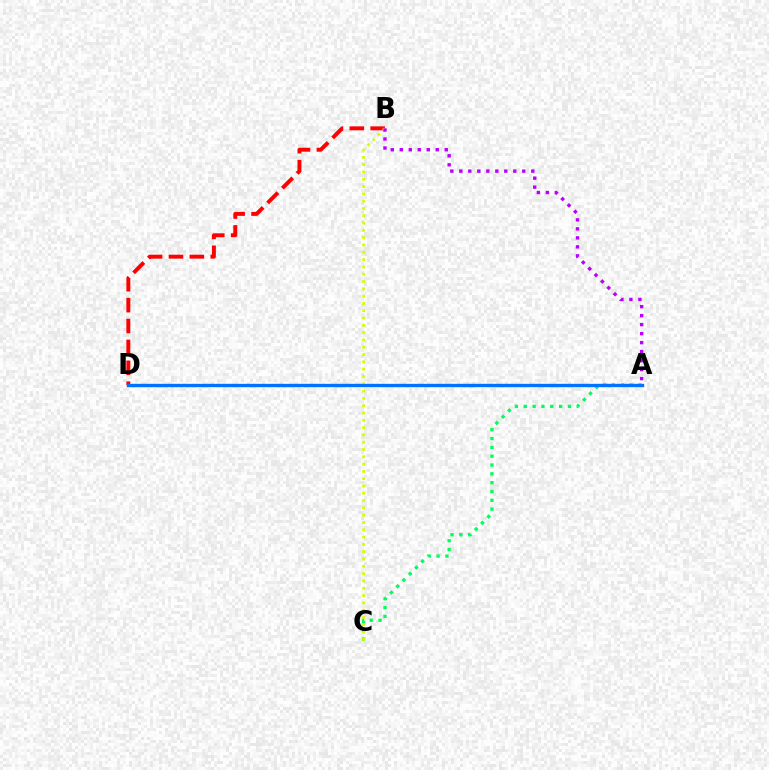{('A', 'C'): [{'color': '#00ff5c', 'line_style': 'dotted', 'thickness': 2.4}], ('B', 'D'): [{'color': '#ff0000', 'line_style': 'dashed', 'thickness': 2.84}], ('B', 'C'): [{'color': '#d1ff00', 'line_style': 'dotted', 'thickness': 1.98}], ('A', 'D'): [{'color': '#0074ff', 'line_style': 'solid', 'thickness': 2.42}], ('A', 'B'): [{'color': '#b900ff', 'line_style': 'dotted', 'thickness': 2.44}]}